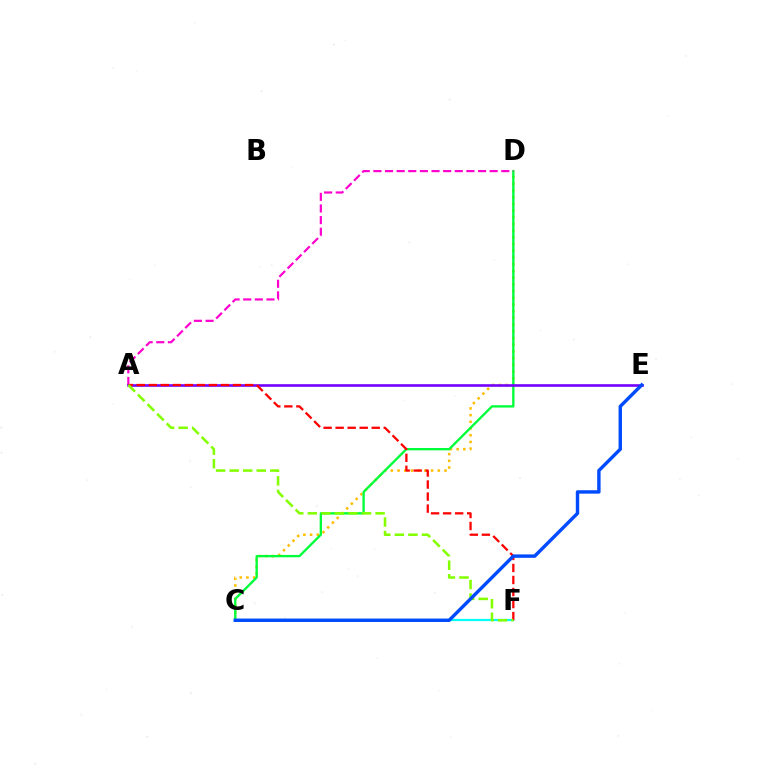{('C', 'D'): [{'color': '#ffbd00', 'line_style': 'dotted', 'thickness': 1.82}, {'color': '#00ff39', 'line_style': 'solid', 'thickness': 1.68}], ('C', 'F'): [{'color': '#00fff6', 'line_style': 'solid', 'thickness': 1.59}], ('A', 'D'): [{'color': '#ff00cf', 'line_style': 'dashed', 'thickness': 1.58}], ('A', 'E'): [{'color': '#7200ff', 'line_style': 'solid', 'thickness': 1.89}], ('A', 'F'): [{'color': '#ff0000', 'line_style': 'dashed', 'thickness': 1.63}, {'color': '#84ff00', 'line_style': 'dashed', 'thickness': 1.84}], ('C', 'E'): [{'color': '#004bff', 'line_style': 'solid', 'thickness': 2.45}]}